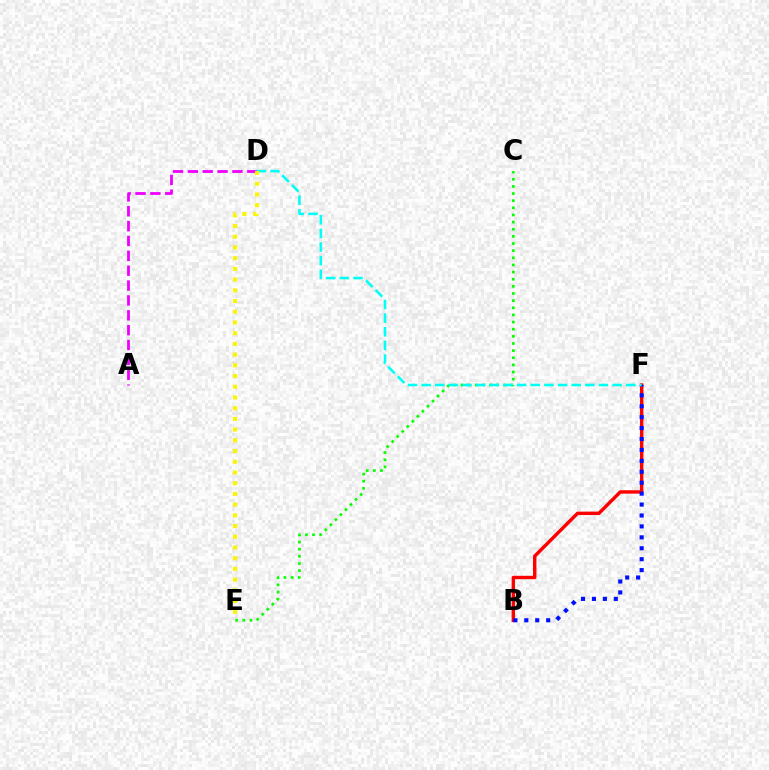{('C', 'E'): [{'color': '#08ff00', 'line_style': 'dotted', 'thickness': 1.94}], ('A', 'D'): [{'color': '#ee00ff', 'line_style': 'dashed', 'thickness': 2.02}], ('B', 'F'): [{'color': '#ff0000', 'line_style': 'solid', 'thickness': 2.46}, {'color': '#0010ff', 'line_style': 'dotted', 'thickness': 2.97}], ('D', 'F'): [{'color': '#00fff6', 'line_style': 'dashed', 'thickness': 1.85}], ('D', 'E'): [{'color': '#fcf500', 'line_style': 'dotted', 'thickness': 2.91}]}